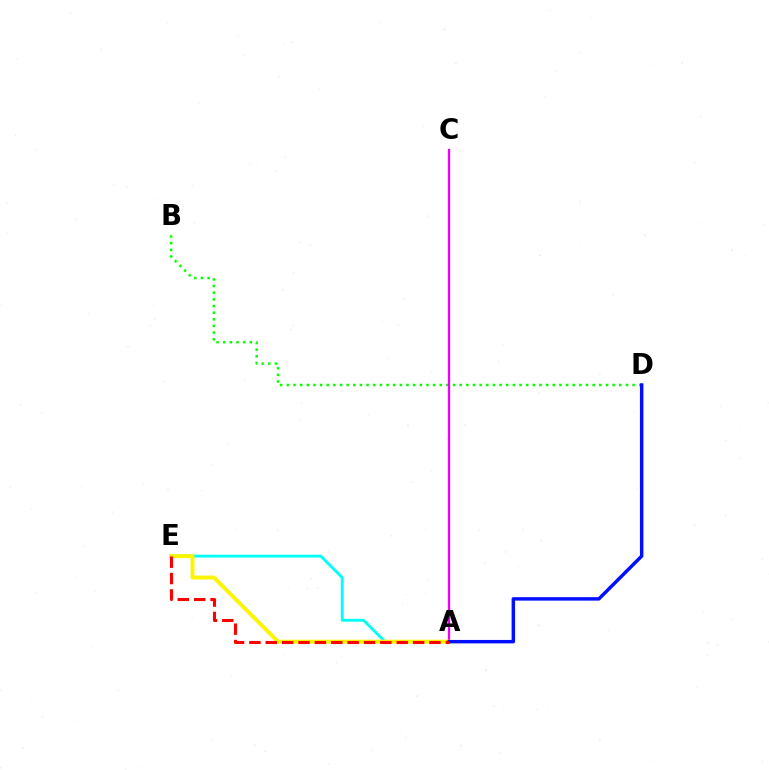{('B', 'D'): [{'color': '#08ff00', 'line_style': 'dotted', 'thickness': 1.81}], ('A', 'C'): [{'color': '#ee00ff', 'line_style': 'solid', 'thickness': 1.66}], ('A', 'E'): [{'color': '#00fff6', 'line_style': 'solid', 'thickness': 2.06}, {'color': '#fcf500', 'line_style': 'solid', 'thickness': 2.81}, {'color': '#ff0000', 'line_style': 'dashed', 'thickness': 2.22}], ('A', 'D'): [{'color': '#0010ff', 'line_style': 'solid', 'thickness': 2.48}]}